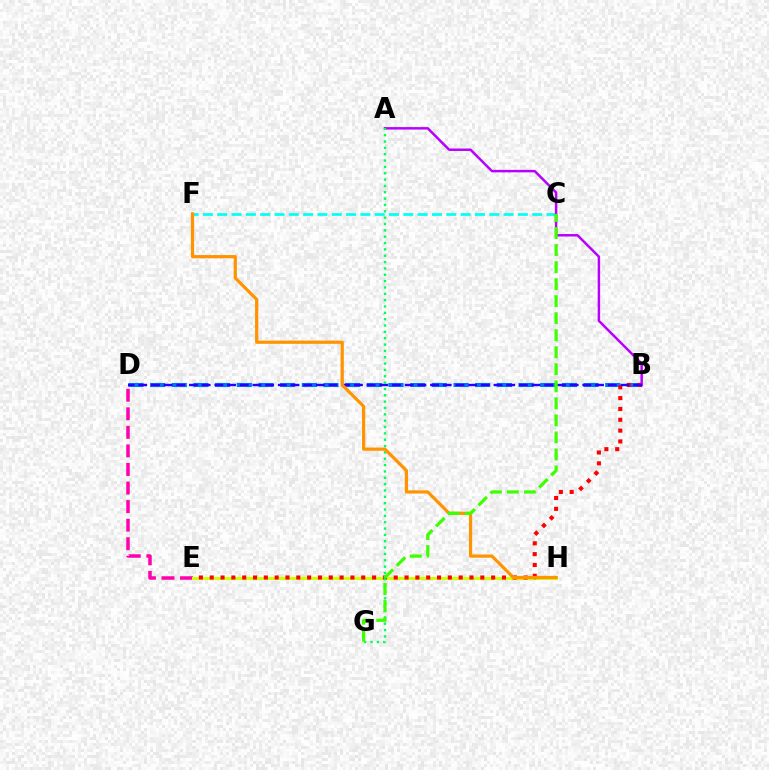{('D', 'E'): [{'color': '#ff00ac', 'line_style': 'dashed', 'thickness': 2.52}], ('B', 'D'): [{'color': '#0074ff', 'line_style': 'dashed', 'thickness': 2.94}, {'color': '#2500ff', 'line_style': 'dashed', 'thickness': 1.72}], ('E', 'H'): [{'color': '#d1ff00', 'line_style': 'solid', 'thickness': 2.21}], ('C', 'F'): [{'color': '#00fff6', 'line_style': 'dashed', 'thickness': 1.94}], ('B', 'E'): [{'color': '#ff0000', 'line_style': 'dotted', 'thickness': 2.94}], ('A', 'B'): [{'color': '#b900ff', 'line_style': 'solid', 'thickness': 1.78}], ('A', 'G'): [{'color': '#00ff5c', 'line_style': 'dotted', 'thickness': 1.72}], ('F', 'H'): [{'color': '#ff9400', 'line_style': 'solid', 'thickness': 2.31}], ('C', 'G'): [{'color': '#3dff00', 'line_style': 'dashed', 'thickness': 2.31}]}